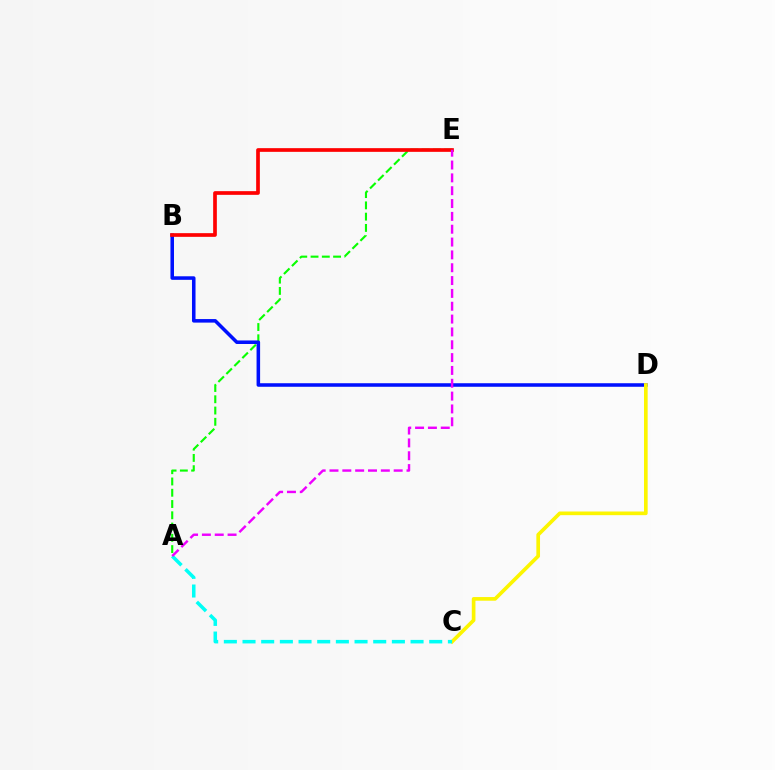{('A', 'E'): [{'color': '#08ff00', 'line_style': 'dashed', 'thickness': 1.53}, {'color': '#ee00ff', 'line_style': 'dashed', 'thickness': 1.74}], ('B', 'D'): [{'color': '#0010ff', 'line_style': 'solid', 'thickness': 2.55}], ('C', 'D'): [{'color': '#fcf500', 'line_style': 'solid', 'thickness': 2.64}], ('A', 'C'): [{'color': '#00fff6', 'line_style': 'dashed', 'thickness': 2.54}], ('B', 'E'): [{'color': '#ff0000', 'line_style': 'solid', 'thickness': 2.65}]}